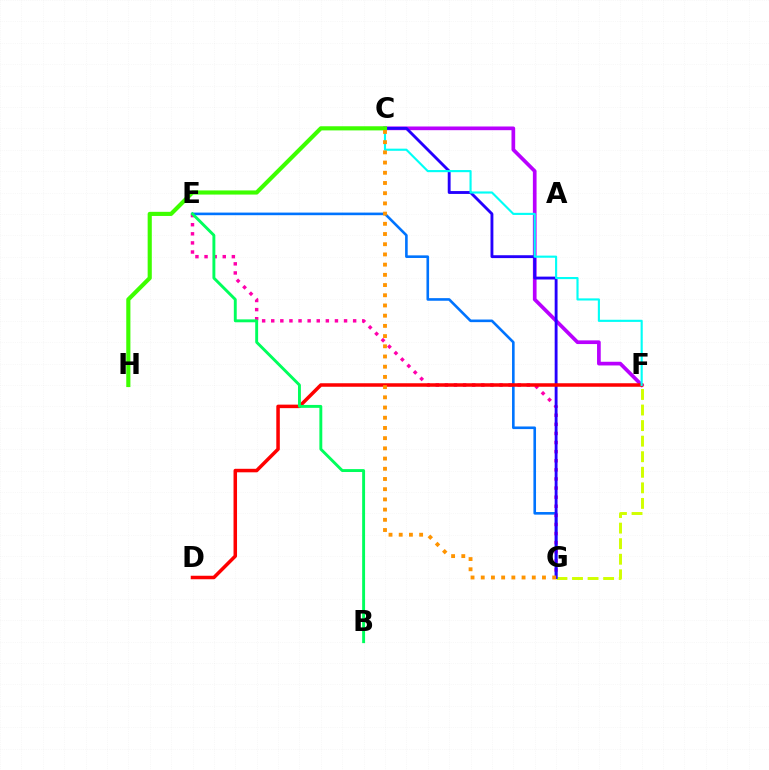{('C', 'F'): [{'color': '#b900ff', 'line_style': 'solid', 'thickness': 2.66}, {'color': '#00fff6', 'line_style': 'solid', 'thickness': 1.53}], ('F', 'G'): [{'color': '#d1ff00', 'line_style': 'dashed', 'thickness': 2.11}], ('E', 'G'): [{'color': '#0074ff', 'line_style': 'solid', 'thickness': 1.88}, {'color': '#ff00ac', 'line_style': 'dotted', 'thickness': 2.47}], ('C', 'G'): [{'color': '#2500ff', 'line_style': 'solid', 'thickness': 2.06}, {'color': '#ff9400', 'line_style': 'dotted', 'thickness': 2.77}], ('D', 'F'): [{'color': '#ff0000', 'line_style': 'solid', 'thickness': 2.53}], ('C', 'H'): [{'color': '#3dff00', 'line_style': 'solid', 'thickness': 2.98}], ('B', 'E'): [{'color': '#00ff5c', 'line_style': 'solid', 'thickness': 2.09}]}